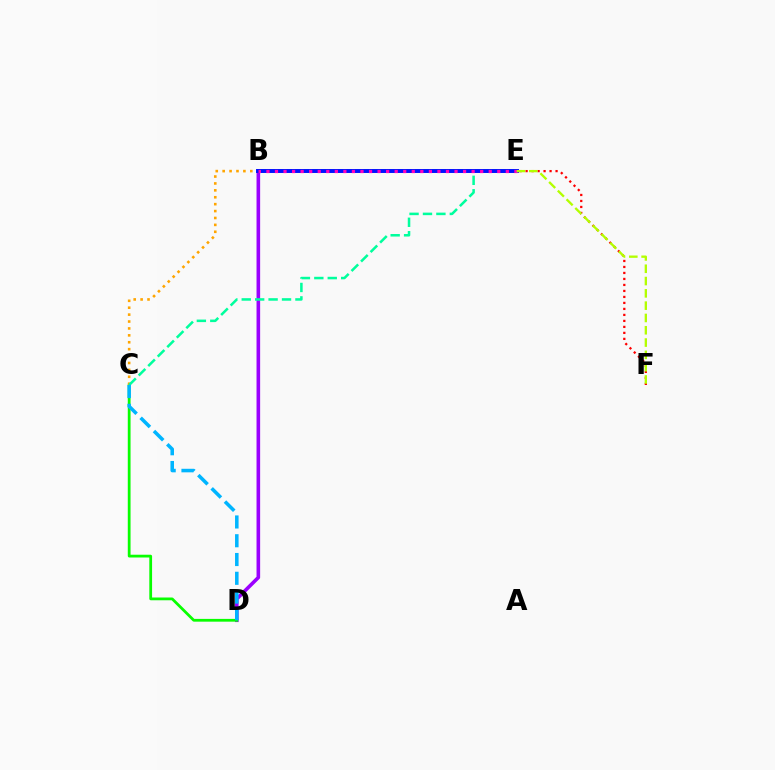{('B', 'D'): [{'color': '#9b00ff', 'line_style': 'solid', 'thickness': 2.6}], ('C', 'D'): [{'color': '#08ff00', 'line_style': 'solid', 'thickness': 1.99}, {'color': '#00b5ff', 'line_style': 'dashed', 'thickness': 2.55}], ('B', 'C'): [{'color': '#ffa500', 'line_style': 'dotted', 'thickness': 1.88}], ('C', 'E'): [{'color': '#00ff9d', 'line_style': 'dashed', 'thickness': 1.82}], ('B', 'E'): [{'color': '#0010ff', 'line_style': 'solid', 'thickness': 2.84}, {'color': '#ff00bd', 'line_style': 'dotted', 'thickness': 2.32}], ('E', 'F'): [{'color': '#ff0000', 'line_style': 'dotted', 'thickness': 1.63}, {'color': '#b3ff00', 'line_style': 'dashed', 'thickness': 1.67}]}